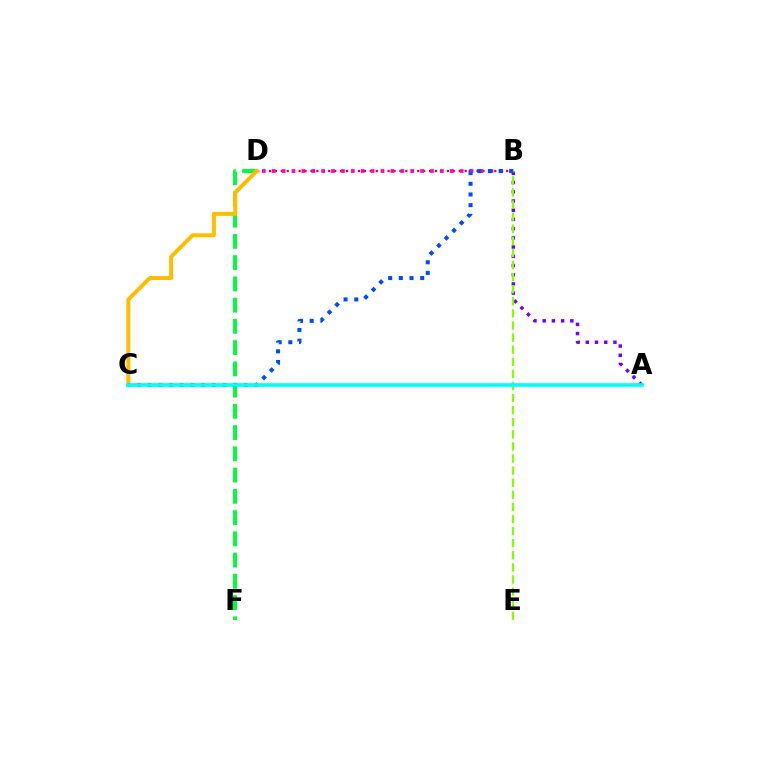{('D', 'F'): [{'color': '#00ff39', 'line_style': 'dashed', 'thickness': 2.89}], ('B', 'D'): [{'color': '#ff0000', 'line_style': 'dotted', 'thickness': 1.61}, {'color': '#ff00cf', 'line_style': 'dotted', 'thickness': 2.69}], ('A', 'B'): [{'color': '#7200ff', 'line_style': 'dotted', 'thickness': 2.5}], ('C', 'D'): [{'color': '#ffbd00', 'line_style': 'solid', 'thickness': 2.88}], ('B', 'E'): [{'color': '#84ff00', 'line_style': 'dashed', 'thickness': 1.64}], ('B', 'C'): [{'color': '#004bff', 'line_style': 'dotted', 'thickness': 2.9}], ('A', 'C'): [{'color': '#00fff6', 'line_style': 'solid', 'thickness': 2.65}]}